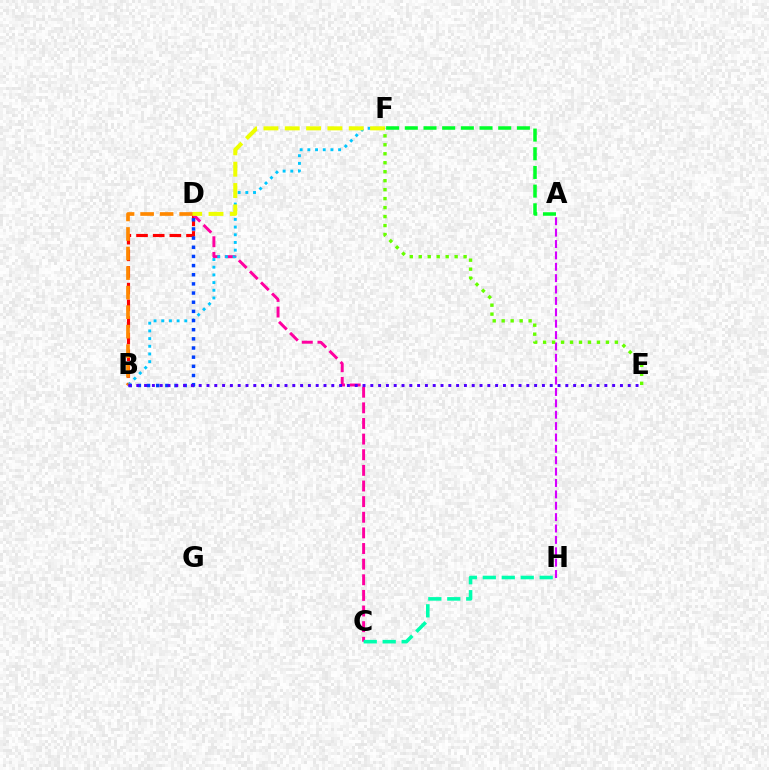{('B', 'D'): [{'color': '#ff0000', 'line_style': 'dashed', 'thickness': 2.26}, {'color': '#ff8800', 'line_style': 'dashed', 'thickness': 2.65}, {'color': '#003fff', 'line_style': 'dotted', 'thickness': 2.49}], ('C', 'D'): [{'color': '#ff00a0', 'line_style': 'dashed', 'thickness': 2.12}], ('B', 'F'): [{'color': '#00c7ff', 'line_style': 'dotted', 'thickness': 2.09}], ('C', 'H'): [{'color': '#00ffaf', 'line_style': 'dashed', 'thickness': 2.58}], ('A', 'H'): [{'color': '#d600ff', 'line_style': 'dashed', 'thickness': 1.55}], ('D', 'F'): [{'color': '#eeff00', 'line_style': 'dashed', 'thickness': 2.9}], ('E', 'F'): [{'color': '#66ff00', 'line_style': 'dotted', 'thickness': 2.44}], ('B', 'E'): [{'color': '#4f00ff', 'line_style': 'dotted', 'thickness': 2.12}], ('A', 'F'): [{'color': '#00ff27', 'line_style': 'dashed', 'thickness': 2.54}]}